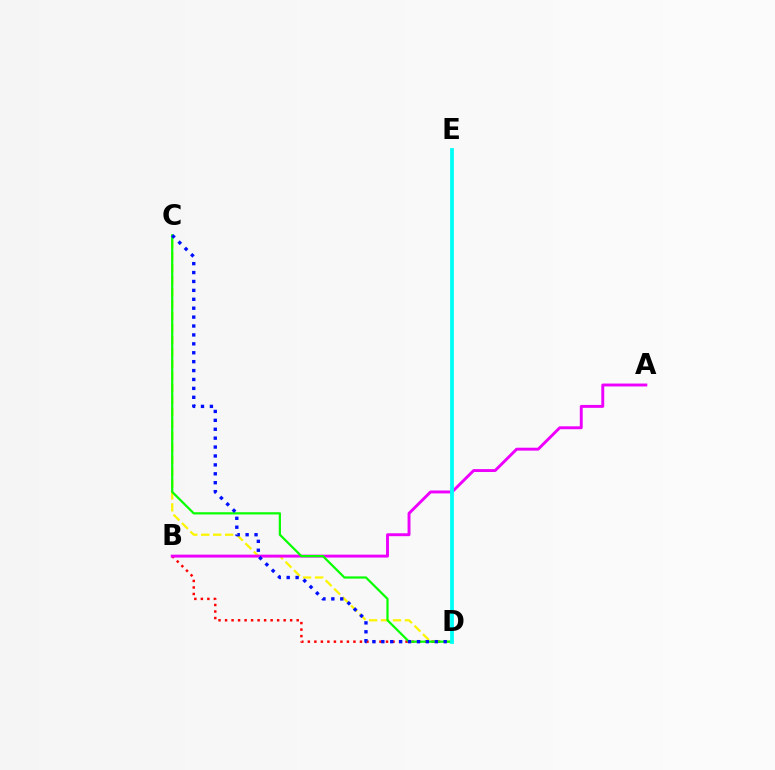{('C', 'D'): [{'color': '#fcf500', 'line_style': 'dashed', 'thickness': 1.62}, {'color': '#08ff00', 'line_style': 'solid', 'thickness': 1.6}, {'color': '#0010ff', 'line_style': 'dotted', 'thickness': 2.42}], ('B', 'D'): [{'color': '#ff0000', 'line_style': 'dotted', 'thickness': 1.77}], ('A', 'B'): [{'color': '#ee00ff', 'line_style': 'solid', 'thickness': 2.1}], ('D', 'E'): [{'color': '#00fff6', 'line_style': 'solid', 'thickness': 2.73}]}